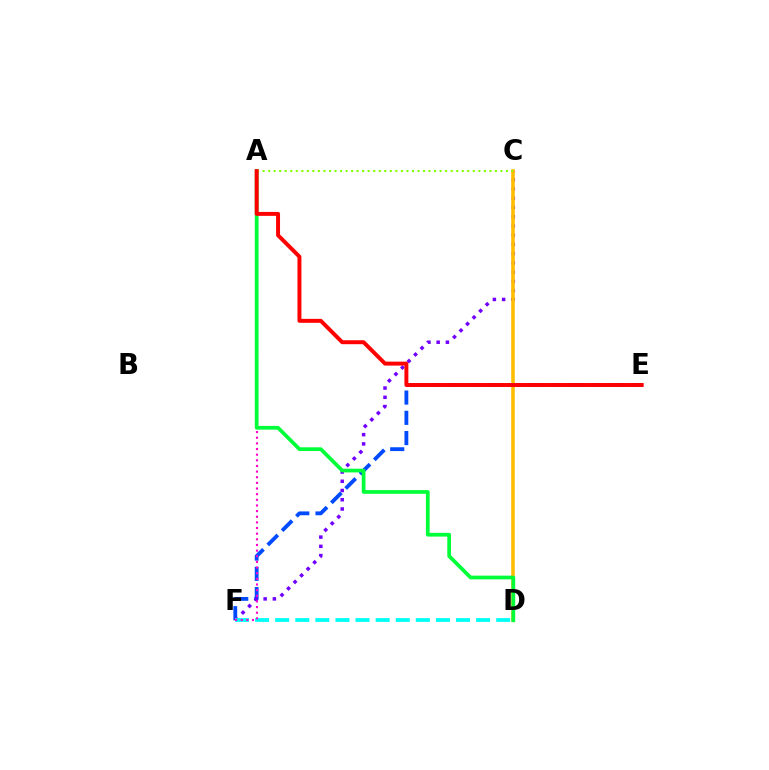{('E', 'F'): [{'color': '#004bff', 'line_style': 'dashed', 'thickness': 2.75}], ('C', 'F'): [{'color': '#7200ff', 'line_style': 'dotted', 'thickness': 2.51}], ('D', 'F'): [{'color': '#00fff6', 'line_style': 'dashed', 'thickness': 2.73}], ('C', 'D'): [{'color': '#ffbd00', 'line_style': 'solid', 'thickness': 2.58}], ('A', 'F'): [{'color': '#ff00cf', 'line_style': 'dotted', 'thickness': 1.53}], ('A', 'D'): [{'color': '#00ff39', 'line_style': 'solid', 'thickness': 2.68}], ('A', 'C'): [{'color': '#84ff00', 'line_style': 'dotted', 'thickness': 1.5}], ('A', 'E'): [{'color': '#ff0000', 'line_style': 'solid', 'thickness': 2.84}]}